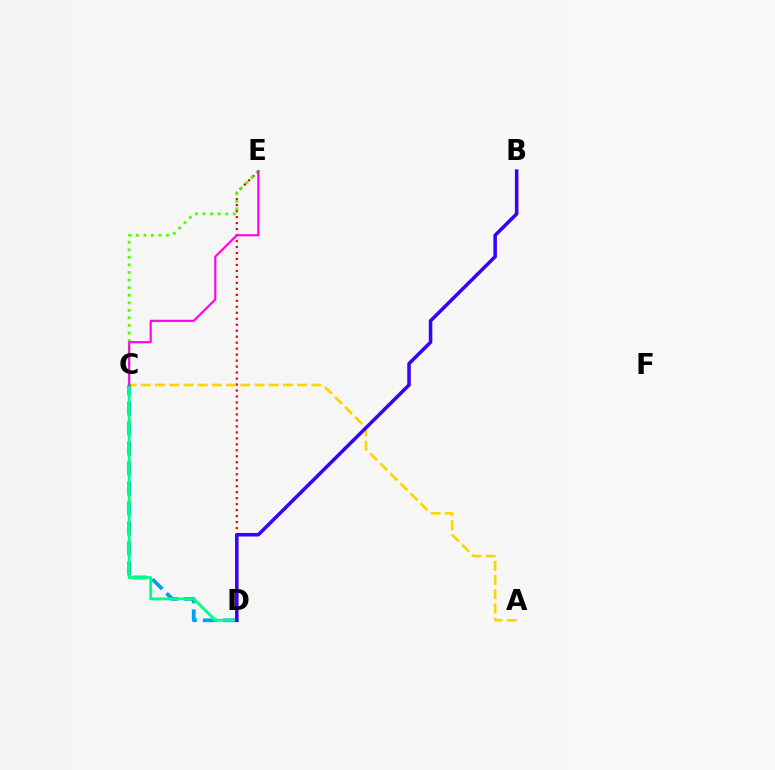{('D', 'E'): [{'color': '#ff0000', 'line_style': 'dotted', 'thickness': 1.62}], ('C', 'E'): [{'color': '#4fff00', 'line_style': 'dotted', 'thickness': 2.05}, {'color': '#ff00ed', 'line_style': 'solid', 'thickness': 1.54}], ('A', 'C'): [{'color': '#ffd500', 'line_style': 'dashed', 'thickness': 1.93}], ('C', 'D'): [{'color': '#009eff', 'line_style': 'dashed', 'thickness': 2.72}, {'color': '#00ff86', 'line_style': 'solid', 'thickness': 2.03}], ('B', 'D'): [{'color': '#3700ff', 'line_style': 'solid', 'thickness': 2.54}]}